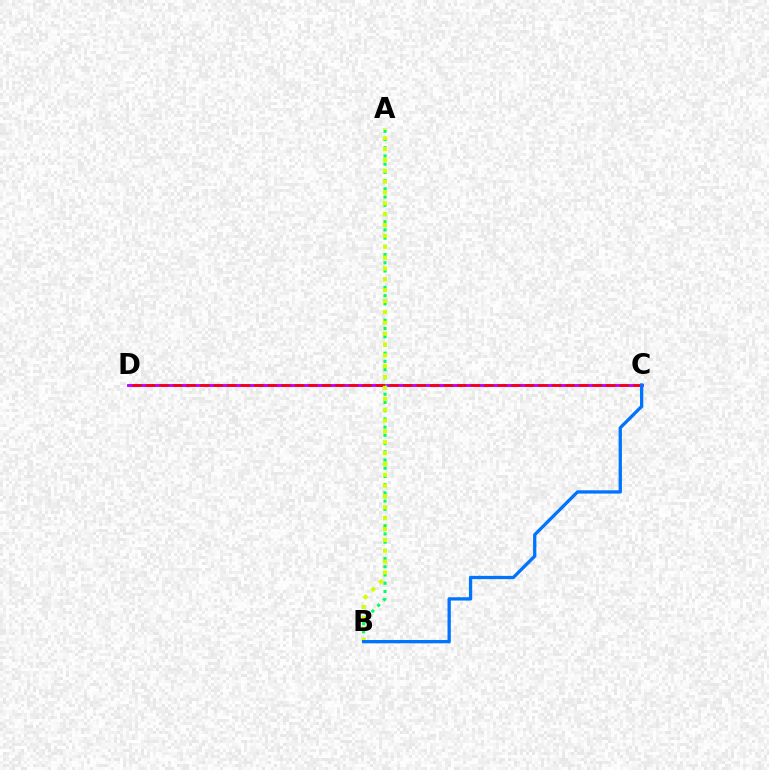{('C', 'D'): [{'color': '#b900ff', 'line_style': 'solid', 'thickness': 2.05}, {'color': '#ff0000', 'line_style': 'dashed', 'thickness': 1.84}], ('A', 'B'): [{'color': '#00ff5c', 'line_style': 'dotted', 'thickness': 2.23}, {'color': '#d1ff00', 'line_style': 'dotted', 'thickness': 2.95}], ('B', 'C'): [{'color': '#0074ff', 'line_style': 'solid', 'thickness': 2.37}]}